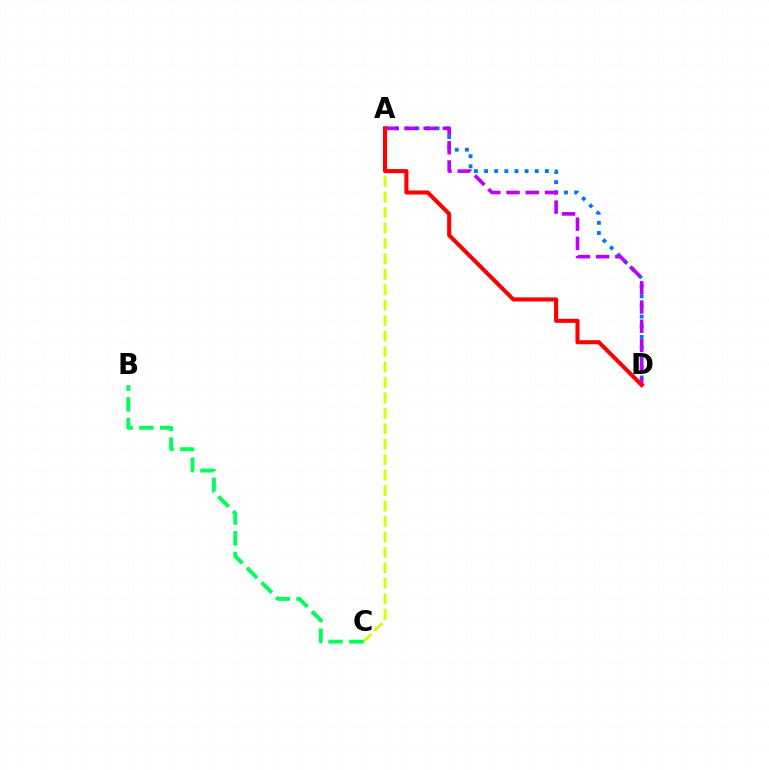{('A', 'D'): [{'color': '#0074ff', 'line_style': 'dotted', 'thickness': 2.75}, {'color': '#b900ff', 'line_style': 'dashed', 'thickness': 2.61}, {'color': '#ff0000', 'line_style': 'solid', 'thickness': 2.93}], ('A', 'C'): [{'color': '#d1ff00', 'line_style': 'dashed', 'thickness': 2.1}], ('B', 'C'): [{'color': '#00ff5c', 'line_style': 'dashed', 'thickness': 2.82}]}